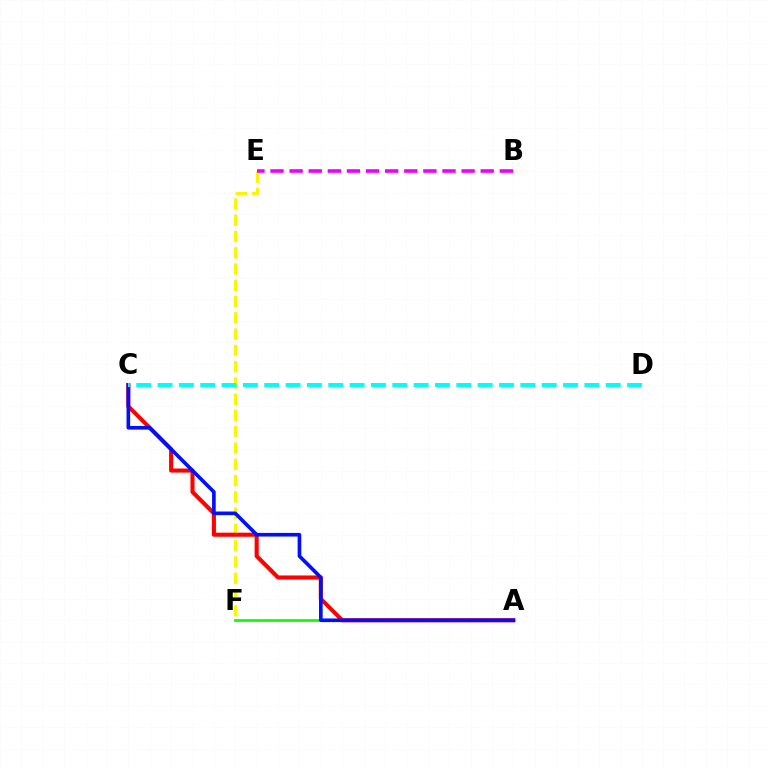{('E', 'F'): [{'color': '#fcf500', 'line_style': 'dashed', 'thickness': 2.21}], ('B', 'E'): [{'color': '#ee00ff', 'line_style': 'dashed', 'thickness': 2.6}], ('A', 'F'): [{'color': '#08ff00', 'line_style': 'solid', 'thickness': 1.95}], ('A', 'C'): [{'color': '#ff0000', 'line_style': 'solid', 'thickness': 2.94}, {'color': '#0010ff', 'line_style': 'solid', 'thickness': 2.62}], ('C', 'D'): [{'color': '#00fff6', 'line_style': 'dashed', 'thickness': 2.9}]}